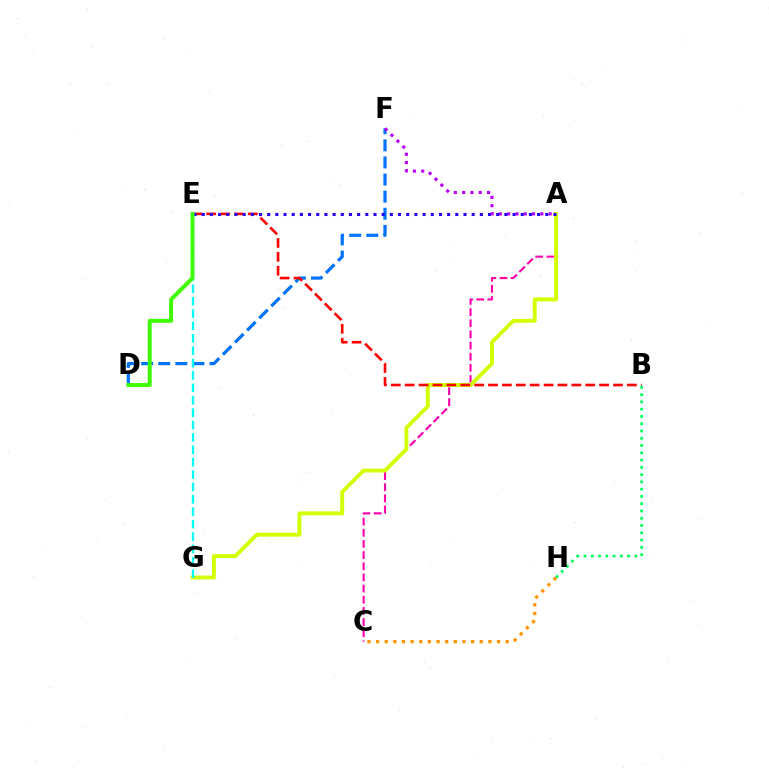{('A', 'C'): [{'color': '#ff00ac', 'line_style': 'dashed', 'thickness': 1.52}], ('D', 'F'): [{'color': '#0074ff', 'line_style': 'dashed', 'thickness': 2.32}], ('A', 'G'): [{'color': '#d1ff00', 'line_style': 'solid', 'thickness': 2.79}], ('B', 'E'): [{'color': '#ff0000', 'line_style': 'dashed', 'thickness': 1.89}], ('A', 'F'): [{'color': '#b900ff', 'line_style': 'dotted', 'thickness': 2.25}], ('A', 'E'): [{'color': '#2500ff', 'line_style': 'dotted', 'thickness': 2.22}], ('C', 'H'): [{'color': '#ff9400', 'line_style': 'dotted', 'thickness': 2.35}], ('B', 'H'): [{'color': '#00ff5c', 'line_style': 'dotted', 'thickness': 1.98}], ('E', 'G'): [{'color': '#00fff6', 'line_style': 'dashed', 'thickness': 1.68}], ('D', 'E'): [{'color': '#3dff00', 'line_style': 'solid', 'thickness': 2.82}]}